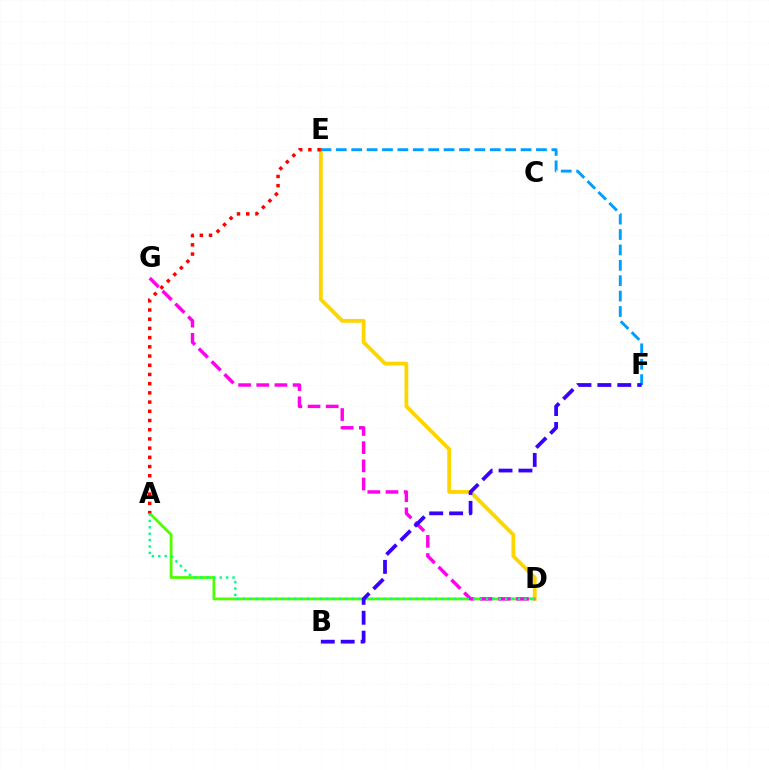{('D', 'E'): [{'color': '#ffd500', 'line_style': 'solid', 'thickness': 2.73}], ('A', 'D'): [{'color': '#4fff00', 'line_style': 'solid', 'thickness': 2.01}, {'color': '#00ff86', 'line_style': 'dotted', 'thickness': 1.74}], ('D', 'G'): [{'color': '#ff00ed', 'line_style': 'dashed', 'thickness': 2.47}], ('E', 'F'): [{'color': '#009eff', 'line_style': 'dashed', 'thickness': 2.09}], ('B', 'F'): [{'color': '#3700ff', 'line_style': 'dashed', 'thickness': 2.71}], ('A', 'E'): [{'color': '#ff0000', 'line_style': 'dotted', 'thickness': 2.5}]}